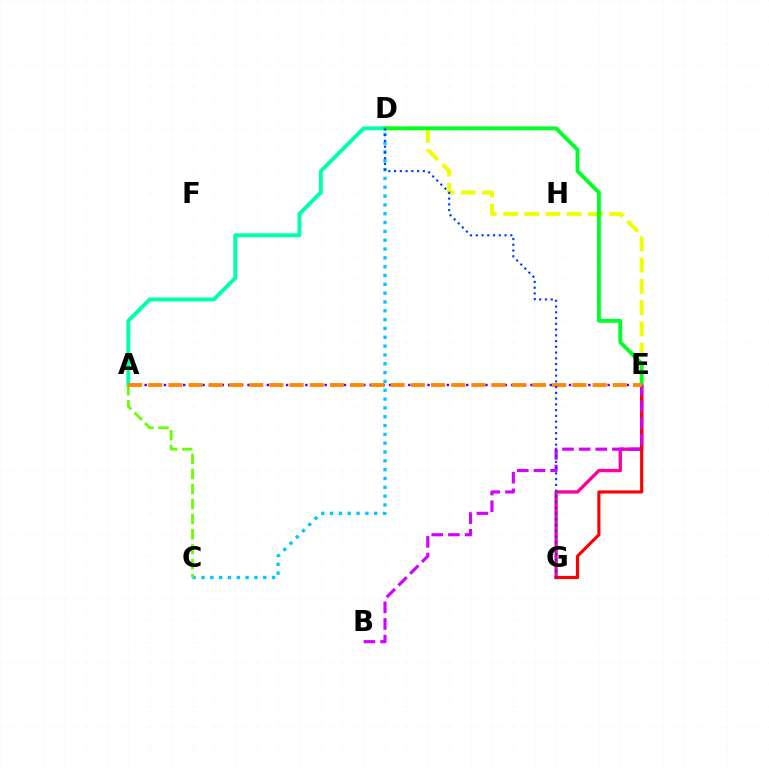{('D', 'E'): [{'color': '#eeff00', 'line_style': 'dashed', 'thickness': 2.88}, {'color': '#00ff27', 'line_style': 'solid', 'thickness': 2.78}], ('E', 'G'): [{'color': '#ff00a0', 'line_style': 'solid', 'thickness': 2.41}, {'color': '#ff0000', 'line_style': 'solid', 'thickness': 2.25}], ('A', 'D'): [{'color': '#00ffaf', 'line_style': 'solid', 'thickness': 2.83}], ('C', 'D'): [{'color': '#00c7ff', 'line_style': 'dotted', 'thickness': 2.4}], ('A', 'C'): [{'color': '#66ff00', 'line_style': 'dashed', 'thickness': 2.04}], ('A', 'E'): [{'color': '#4f00ff', 'line_style': 'dotted', 'thickness': 1.75}, {'color': '#ff8800', 'line_style': 'dashed', 'thickness': 2.74}], ('B', 'E'): [{'color': '#d600ff', 'line_style': 'dashed', 'thickness': 2.26}], ('D', 'G'): [{'color': '#003fff', 'line_style': 'dotted', 'thickness': 1.56}]}